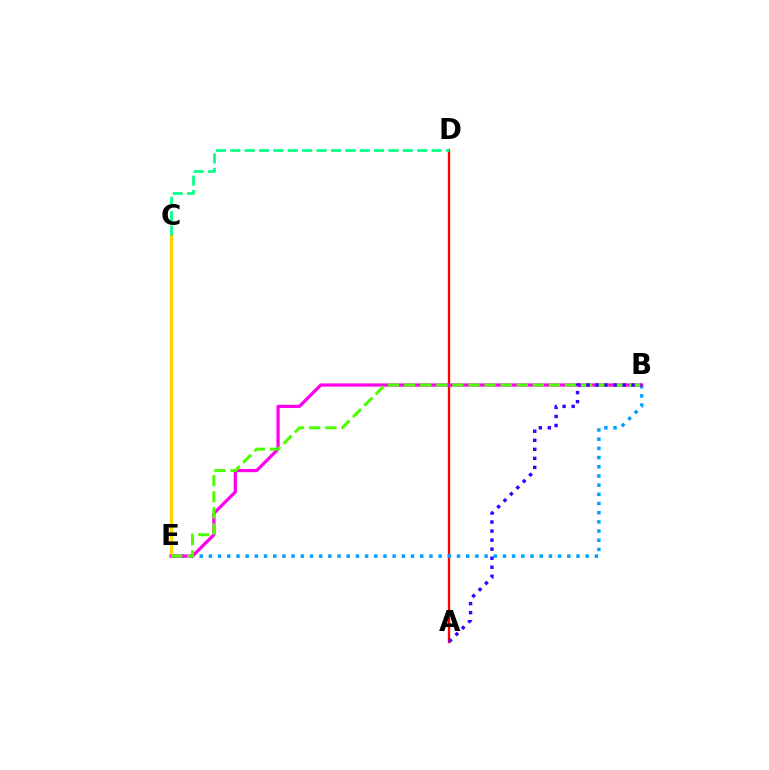{('A', 'D'): [{'color': '#ff0000', 'line_style': 'solid', 'thickness': 1.67}], ('B', 'E'): [{'color': '#009eff', 'line_style': 'dotted', 'thickness': 2.5}, {'color': '#ff00ed', 'line_style': 'solid', 'thickness': 2.34}, {'color': '#4fff00', 'line_style': 'dashed', 'thickness': 2.19}], ('C', 'E'): [{'color': '#ffd500', 'line_style': 'solid', 'thickness': 2.32}], ('C', 'D'): [{'color': '#00ff86', 'line_style': 'dashed', 'thickness': 1.95}], ('A', 'B'): [{'color': '#3700ff', 'line_style': 'dotted', 'thickness': 2.46}]}